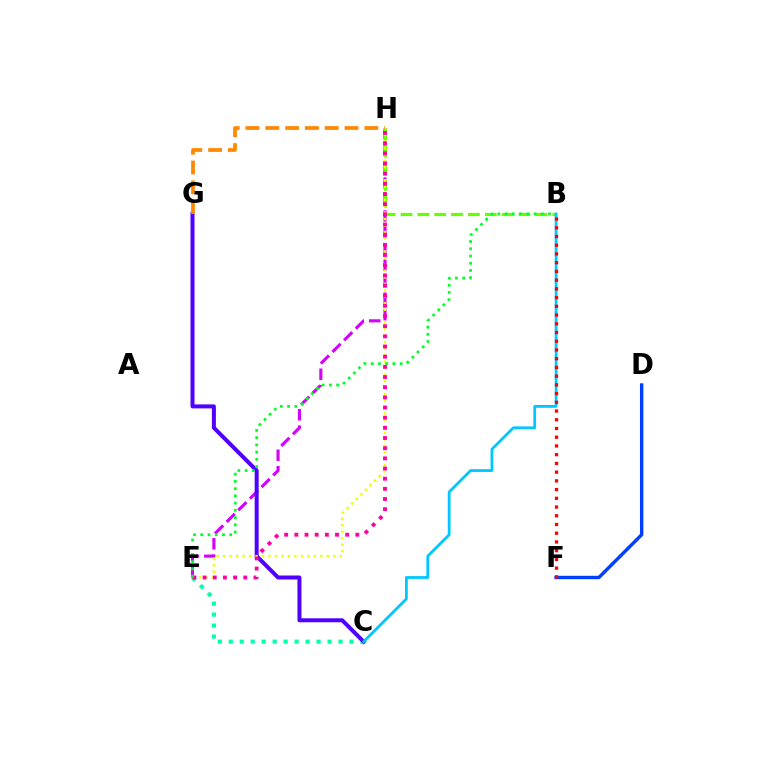{('C', 'E'): [{'color': '#00ffaf', 'line_style': 'dotted', 'thickness': 2.98}], ('E', 'H'): [{'color': '#d600ff', 'line_style': 'dashed', 'thickness': 2.23}, {'color': '#eeff00', 'line_style': 'dotted', 'thickness': 1.76}, {'color': '#ff00a0', 'line_style': 'dotted', 'thickness': 2.76}], ('B', 'H'): [{'color': '#66ff00', 'line_style': 'dashed', 'thickness': 2.29}], ('C', 'G'): [{'color': '#4f00ff', 'line_style': 'solid', 'thickness': 2.88}], ('D', 'F'): [{'color': '#003fff', 'line_style': 'solid', 'thickness': 2.44}], ('G', 'H'): [{'color': '#ff8800', 'line_style': 'dashed', 'thickness': 2.69}], ('B', 'C'): [{'color': '#00c7ff', 'line_style': 'solid', 'thickness': 2.0}], ('B', 'F'): [{'color': '#ff0000', 'line_style': 'dotted', 'thickness': 2.37}], ('B', 'E'): [{'color': '#00ff27', 'line_style': 'dotted', 'thickness': 1.97}]}